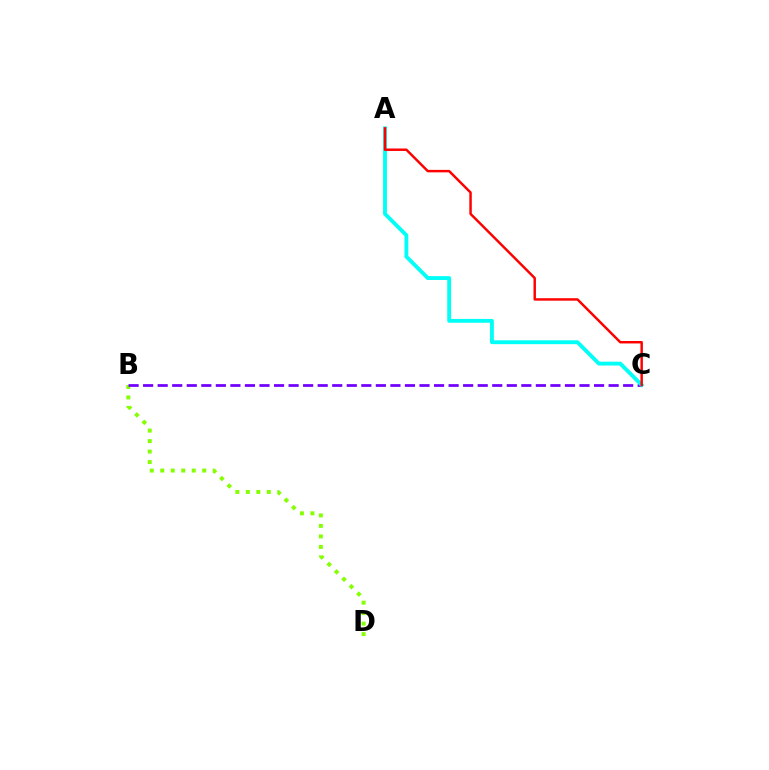{('B', 'D'): [{'color': '#84ff00', 'line_style': 'dotted', 'thickness': 2.85}], ('B', 'C'): [{'color': '#7200ff', 'line_style': 'dashed', 'thickness': 1.98}], ('A', 'C'): [{'color': '#00fff6', 'line_style': 'solid', 'thickness': 2.77}, {'color': '#ff0000', 'line_style': 'solid', 'thickness': 1.77}]}